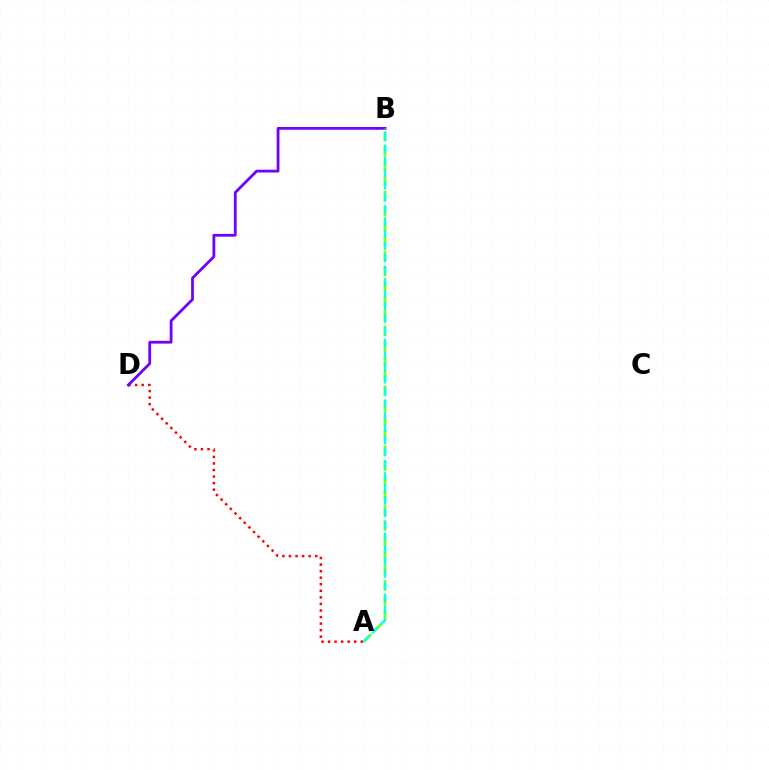{('A', 'D'): [{'color': '#ff0000', 'line_style': 'dotted', 'thickness': 1.78}], ('B', 'D'): [{'color': '#7200ff', 'line_style': 'solid', 'thickness': 2.01}], ('A', 'B'): [{'color': '#84ff00', 'line_style': 'dashed', 'thickness': 2.03}, {'color': '#00fff6', 'line_style': 'dashed', 'thickness': 1.65}]}